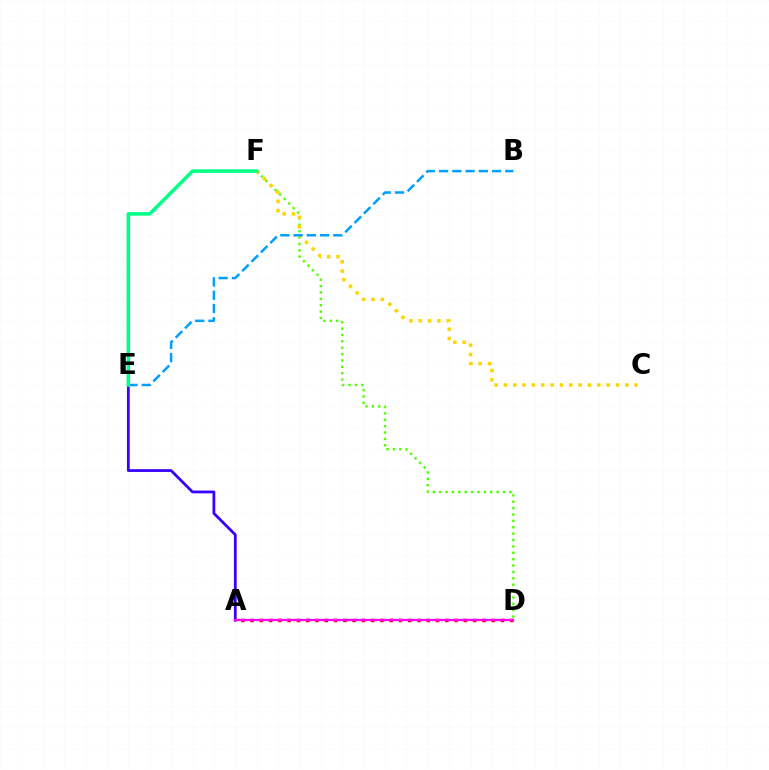{('D', 'F'): [{'color': '#4fff00', 'line_style': 'dotted', 'thickness': 1.73}], ('A', 'D'): [{'color': '#ff0000', 'line_style': 'dotted', 'thickness': 2.52}, {'color': '#ff00ed', 'line_style': 'solid', 'thickness': 1.66}], ('A', 'E'): [{'color': '#3700ff', 'line_style': 'solid', 'thickness': 2.0}], ('C', 'F'): [{'color': '#ffd500', 'line_style': 'dotted', 'thickness': 2.54}], ('B', 'E'): [{'color': '#009eff', 'line_style': 'dashed', 'thickness': 1.8}], ('E', 'F'): [{'color': '#00ff86', 'line_style': 'solid', 'thickness': 2.56}]}